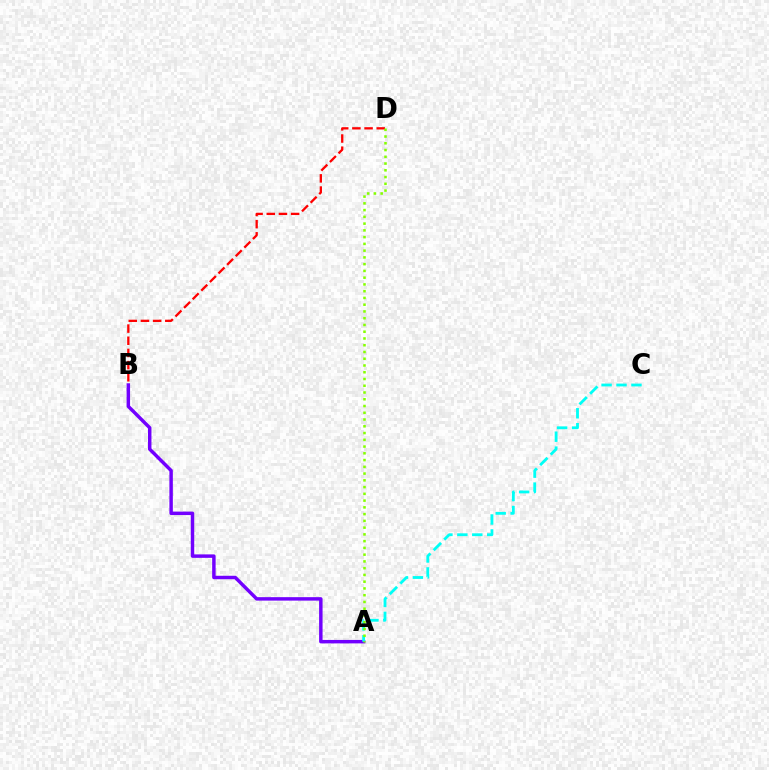{('B', 'D'): [{'color': '#ff0000', 'line_style': 'dashed', 'thickness': 1.65}], ('A', 'B'): [{'color': '#7200ff', 'line_style': 'solid', 'thickness': 2.49}], ('A', 'C'): [{'color': '#00fff6', 'line_style': 'dashed', 'thickness': 2.03}], ('A', 'D'): [{'color': '#84ff00', 'line_style': 'dotted', 'thickness': 1.84}]}